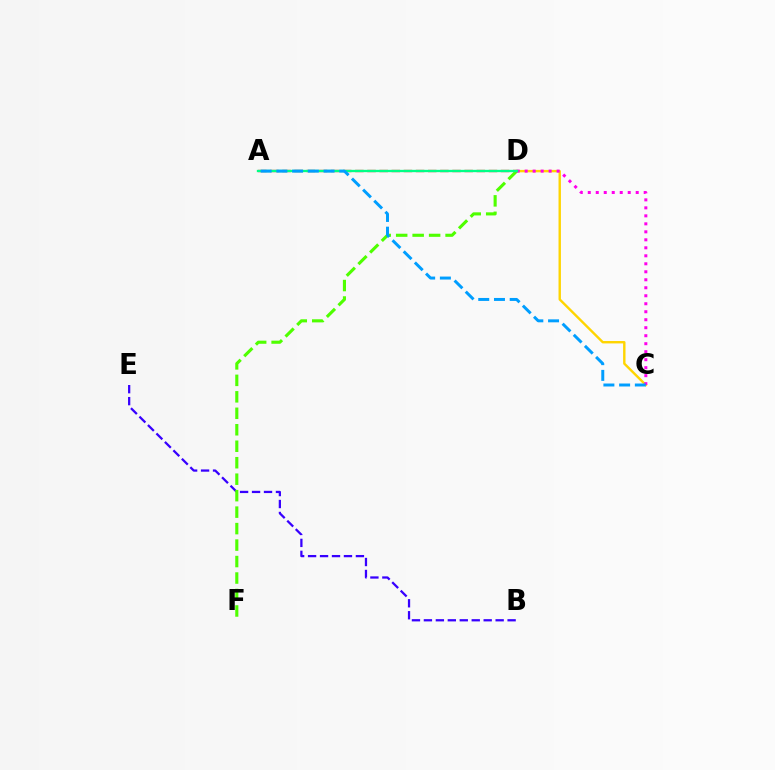{('A', 'D'): [{'color': '#ff0000', 'line_style': 'dashed', 'thickness': 1.65}, {'color': '#00ff86', 'line_style': 'solid', 'thickness': 1.67}], ('C', 'D'): [{'color': '#ffd500', 'line_style': 'solid', 'thickness': 1.73}, {'color': '#ff00ed', 'line_style': 'dotted', 'thickness': 2.17}], ('B', 'E'): [{'color': '#3700ff', 'line_style': 'dashed', 'thickness': 1.62}], ('D', 'F'): [{'color': '#4fff00', 'line_style': 'dashed', 'thickness': 2.24}], ('A', 'C'): [{'color': '#009eff', 'line_style': 'dashed', 'thickness': 2.14}]}